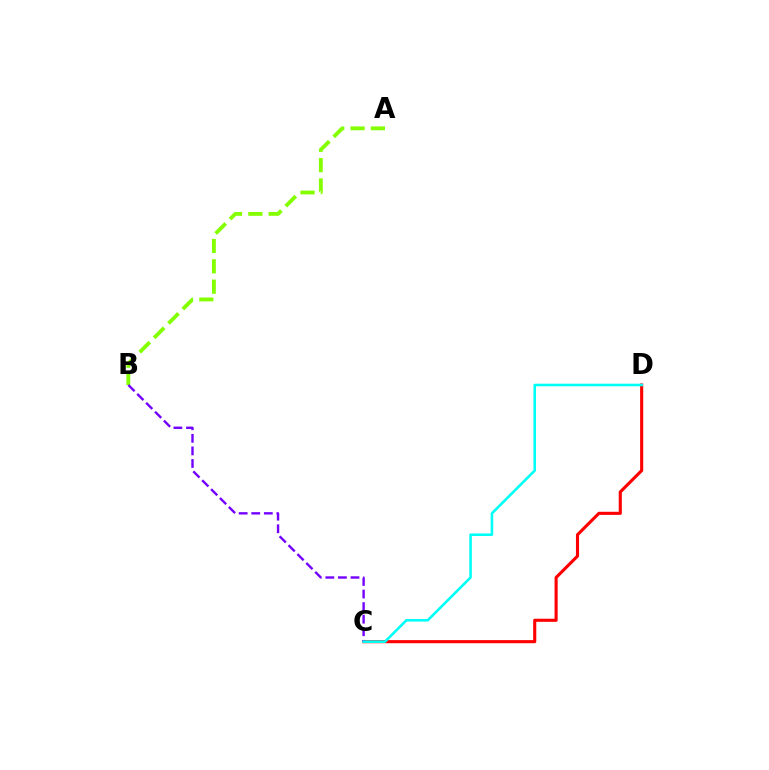{('C', 'D'): [{'color': '#ff0000', 'line_style': 'solid', 'thickness': 2.24}, {'color': '#00fff6', 'line_style': 'solid', 'thickness': 1.85}], ('A', 'B'): [{'color': '#84ff00', 'line_style': 'dashed', 'thickness': 2.76}], ('B', 'C'): [{'color': '#7200ff', 'line_style': 'dashed', 'thickness': 1.71}]}